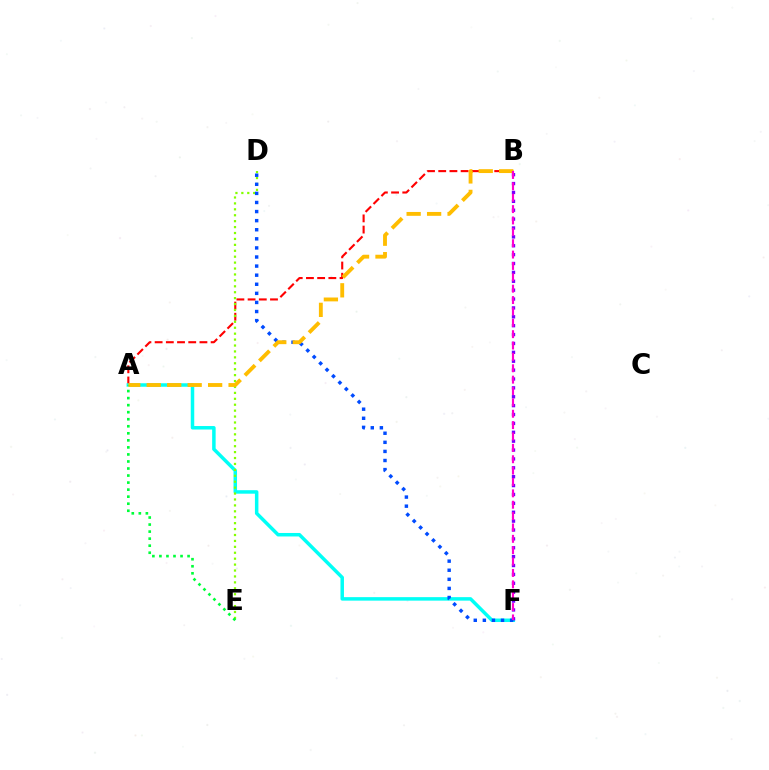{('A', 'B'): [{'color': '#ff0000', 'line_style': 'dashed', 'thickness': 1.52}, {'color': '#ffbd00', 'line_style': 'dashed', 'thickness': 2.78}], ('A', 'F'): [{'color': '#00fff6', 'line_style': 'solid', 'thickness': 2.51}], ('D', 'E'): [{'color': '#84ff00', 'line_style': 'dotted', 'thickness': 1.61}], ('B', 'F'): [{'color': '#7200ff', 'line_style': 'dotted', 'thickness': 2.41}, {'color': '#ff00cf', 'line_style': 'dashed', 'thickness': 1.54}], ('D', 'F'): [{'color': '#004bff', 'line_style': 'dotted', 'thickness': 2.47}], ('A', 'E'): [{'color': '#00ff39', 'line_style': 'dotted', 'thickness': 1.91}]}